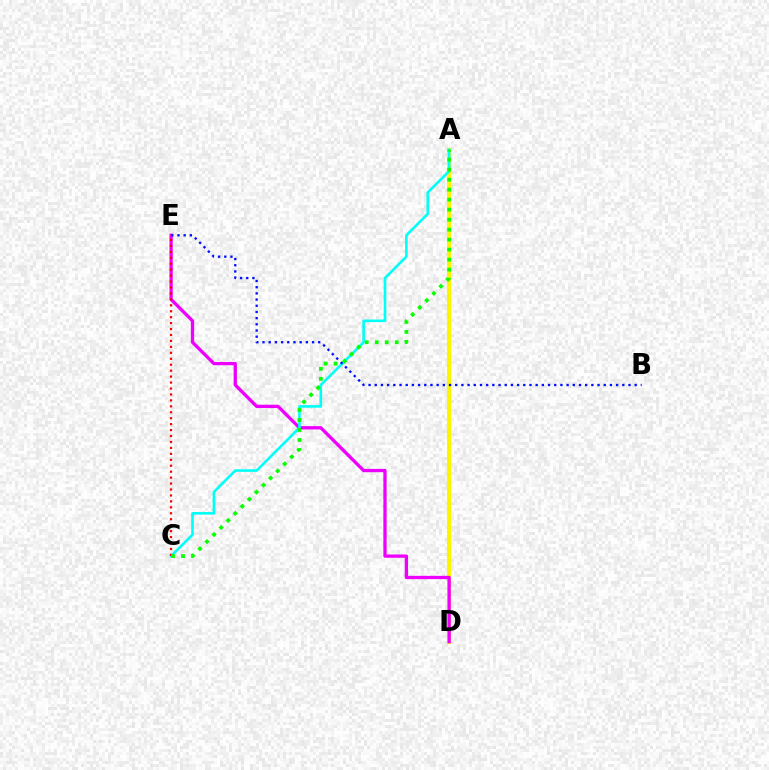{('A', 'D'): [{'color': '#fcf500', 'line_style': 'solid', 'thickness': 2.96}], ('D', 'E'): [{'color': '#ee00ff', 'line_style': 'solid', 'thickness': 2.38}], ('A', 'C'): [{'color': '#00fff6', 'line_style': 'solid', 'thickness': 1.88}, {'color': '#08ff00', 'line_style': 'dotted', 'thickness': 2.72}], ('C', 'E'): [{'color': '#ff0000', 'line_style': 'dotted', 'thickness': 1.61}], ('B', 'E'): [{'color': '#0010ff', 'line_style': 'dotted', 'thickness': 1.68}]}